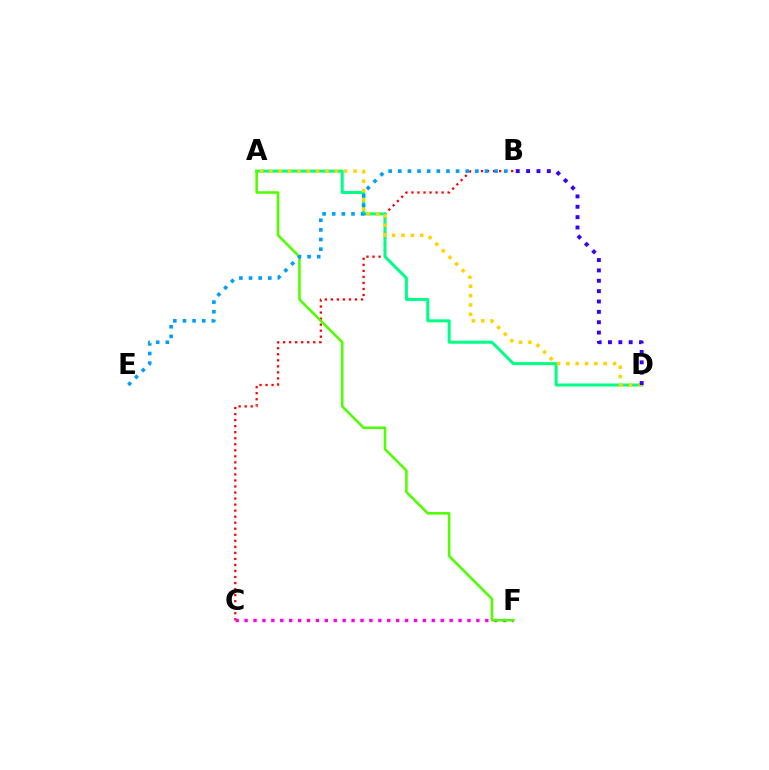{('B', 'C'): [{'color': '#ff0000', 'line_style': 'dotted', 'thickness': 1.64}], ('A', 'D'): [{'color': '#00ff86', 'line_style': 'solid', 'thickness': 2.17}, {'color': '#ffd500', 'line_style': 'dotted', 'thickness': 2.54}], ('C', 'F'): [{'color': '#ff00ed', 'line_style': 'dotted', 'thickness': 2.42}], ('A', 'F'): [{'color': '#4fff00', 'line_style': 'solid', 'thickness': 1.85}], ('B', 'D'): [{'color': '#3700ff', 'line_style': 'dotted', 'thickness': 2.81}], ('B', 'E'): [{'color': '#009eff', 'line_style': 'dotted', 'thickness': 2.62}]}